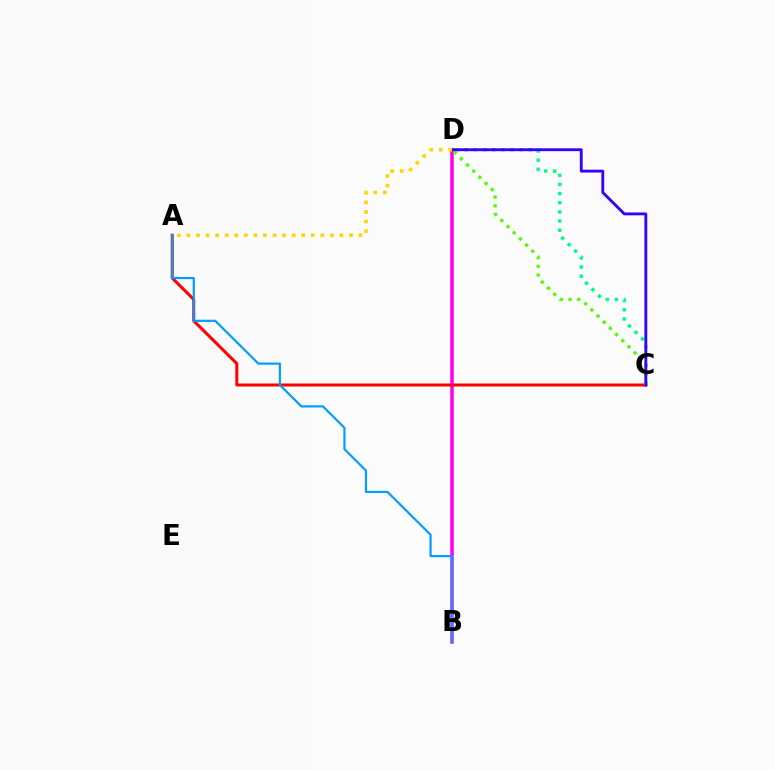{('C', 'D'): [{'color': '#00ff86', 'line_style': 'dotted', 'thickness': 2.49}, {'color': '#4fff00', 'line_style': 'dotted', 'thickness': 2.37}, {'color': '#3700ff', 'line_style': 'solid', 'thickness': 2.06}], ('B', 'D'): [{'color': '#ff00ed', 'line_style': 'solid', 'thickness': 2.52}], ('A', 'C'): [{'color': '#ff0000', 'line_style': 'solid', 'thickness': 2.17}], ('A', 'D'): [{'color': '#ffd500', 'line_style': 'dotted', 'thickness': 2.6}], ('A', 'B'): [{'color': '#009eff', 'line_style': 'solid', 'thickness': 1.58}]}